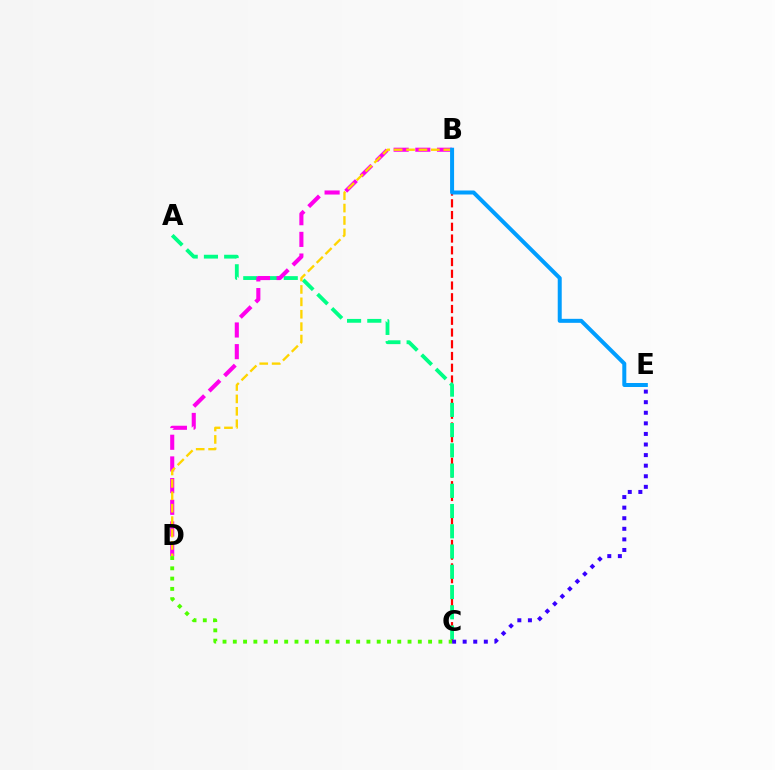{('B', 'C'): [{'color': '#ff0000', 'line_style': 'dashed', 'thickness': 1.6}], ('A', 'C'): [{'color': '#00ff86', 'line_style': 'dashed', 'thickness': 2.75}], ('B', 'D'): [{'color': '#ff00ed', 'line_style': 'dashed', 'thickness': 2.94}, {'color': '#ffd500', 'line_style': 'dashed', 'thickness': 1.69}], ('B', 'E'): [{'color': '#009eff', 'line_style': 'solid', 'thickness': 2.88}], ('C', 'E'): [{'color': '#3700ff', 'line_style': 'dotted', 'thickness': 2.88}], ('C', 'D'): [{'color': '#4fff00', 'line_style': 'dotted', 'thickness': 2.79}]}